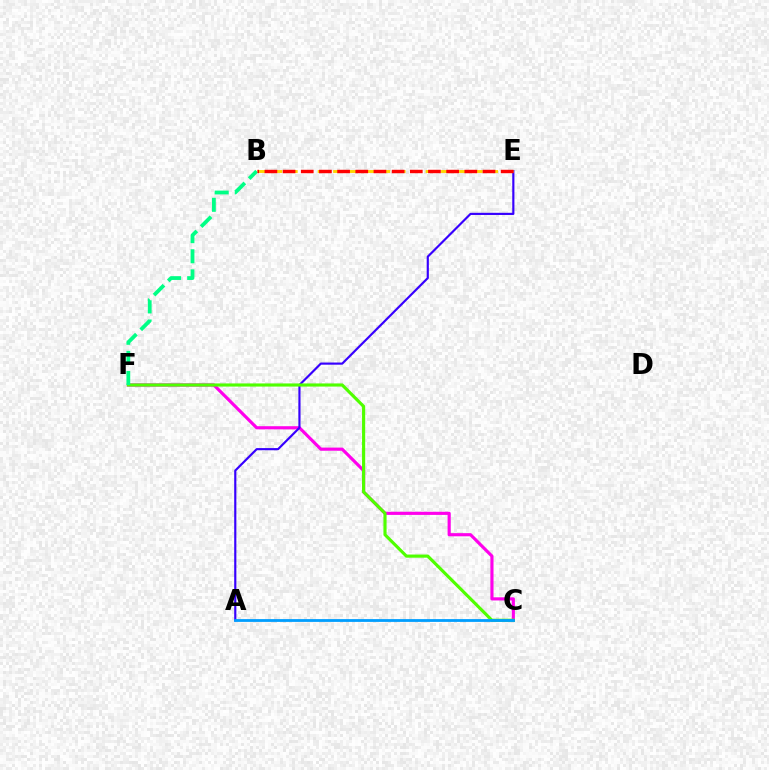{('C', 'F'): [{'color': '#ff00ed', 'line_style': 'solid', 'thickness': 2.27}, {'color': '#4fff00', 'line_style': 'solid', 'thickness': 2.26}], ('A', 'E'): [{'color': '#3700ff', 'line_style': 'solid', 'thickness': 1.56}], ('B', 'E'): [{'color': '#ffd500', 'line_style': 'dashed', 'thickness': 2.09}, {'color': '#ff0000', 'line_style': 'dashed', 'thickness': 2.47}], ('A', 'C'): [{'color': '#009eff', 'line_style': 'solid', 'thickness': 2.01}], ('B', 'F'): [{'color': '#00ff86', 'line_style': 'dashed', 'thickness': 2.73}]}